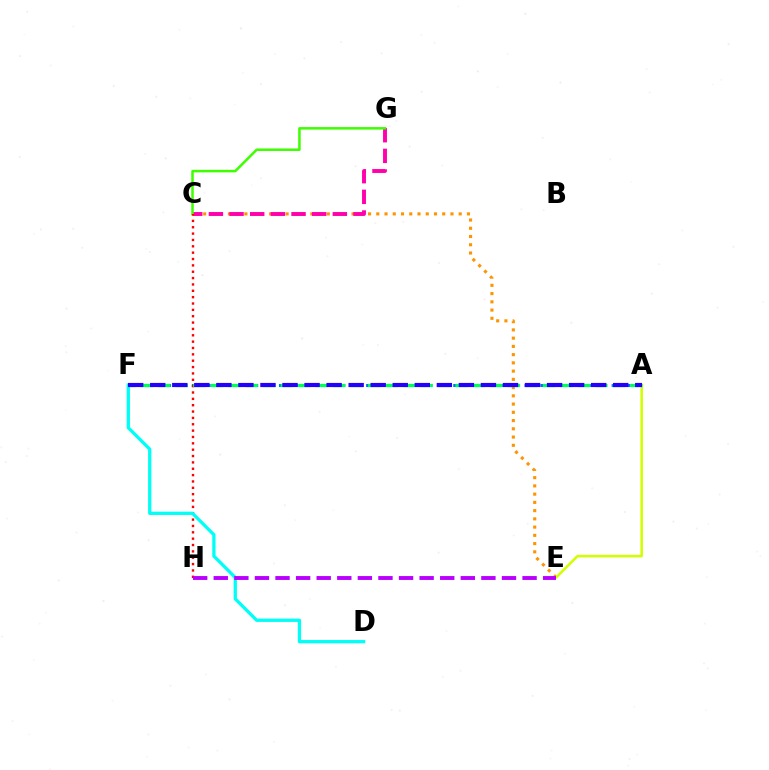{('C', 'E'): [{'color': '#ff9400', 'line_style': 'dotted', 'thickness': 2.24}], ('A', 'F'): [{'color': '#0074ff', 'line_style': 'dotted', 'thickness': 2.15}, {'color': '#00ff5c', 'line_style': 'dashed', 'thickness': 2.38}, {'color': '#2500ff', 'line_style': 'dashed', 'thickness': 3.0}], ('C', 'G'): [{'color': '#ff00ac', 'line_style': 'dashed', 'thickness': 2.81}, {'color': '#3dff00', 'line_style': 'solid', 'thickness': 1.81}], ('C', 'H'): [{'color': '#ff0000', 'line_style': 'dotted', 'thickness': 1.73}], ('A', 'E'): [{'color': '#d1ff00', 'line_style': 'solid', 'thickness': 1.83}], ('D', 'F'): [{'color': '#00fff6', 'line_style': 'solid', 'thickness': 2.36}], ('E', 'H'): [{'color': '#b900ff', 'line_style': 'dashed', 'thickness': 2.8}]}